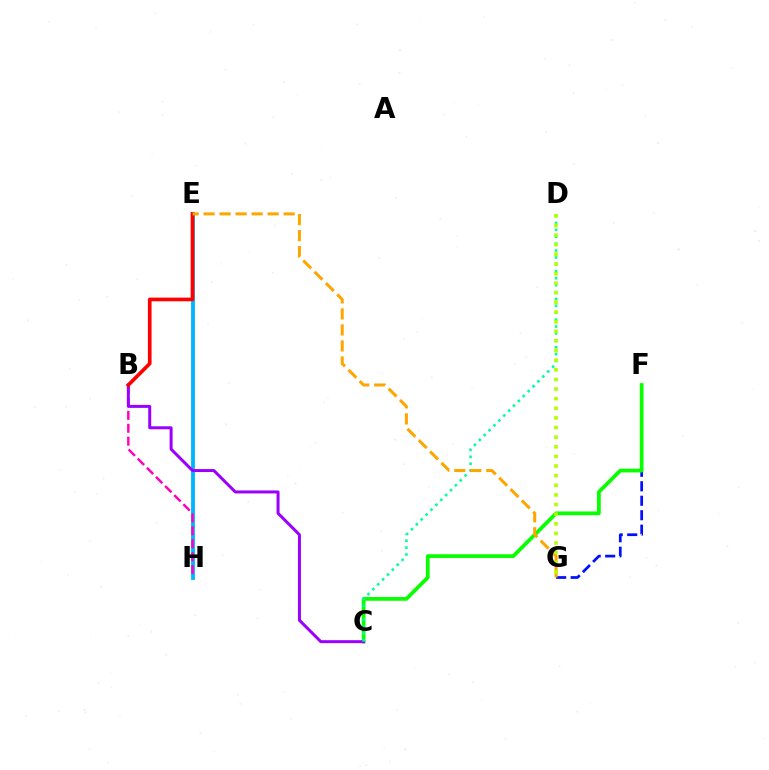{('F', 'G'): [{'color': '#0010ff', 'line_style': 'dashed', 'thickness': 1.97}], ('E', 'H'): [{'color': '#00b5ff', 'line_style': 'solid', 'thickness': 2.74}], ('C', 'F'): [{'color': '#08ff00', 'line_style': 'solid', 'thickness': 2.7}], ('B', 'H'): [{'color': '#ff00bd', 'line_style': 'dashed', 'thickness': 1.75}], ('B', 'C'): [{'color': '#9b00ff', 'line_style': 'solid', 'thickness': 2.15}], ('C', 'D'): [{'color': '#00ff9d', 'line_style': 'dotted', 'thickness': 1.88}], ('B', 'E'): [{'color': '#ff0000', 'line_style': 'solid', 'thickness': 2.64}], ('E', 'G'): [{'color': '#ffa500', 'line_style': 'dashed', 'thickness': 2.17}], ('D', 'G'): [{'color': '#b3ff00', 'line_style': 'dotted', 'thickness': 2.61}]}